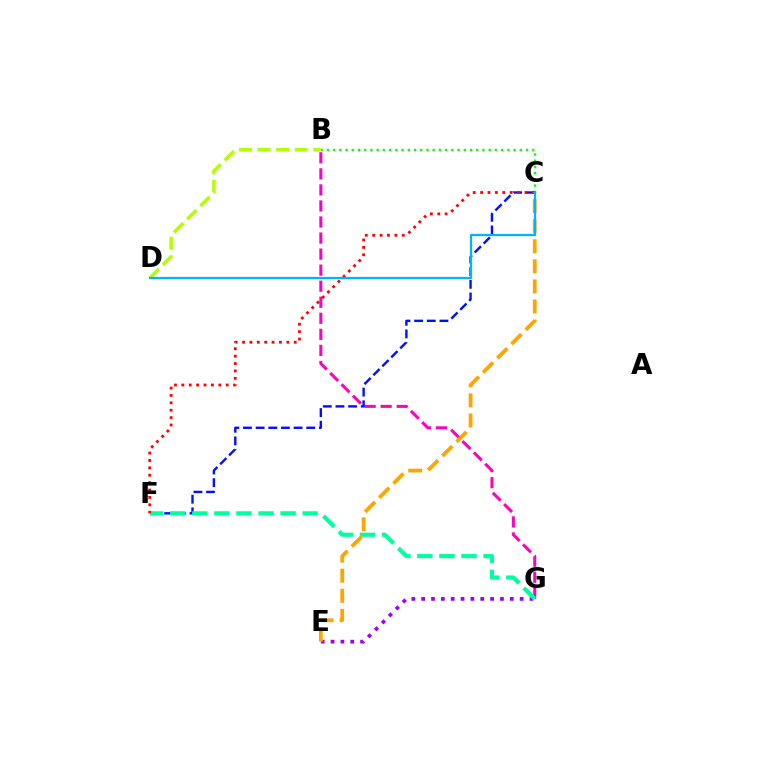{('B', 'G'): [{'color': '#ff00bd', 'line_style': 'dashed', 'thickness': 2.18}], ('C', 'F'): [{'color': '#0010ff', 'line_style': 'dashed', 'thickness': 1.72}, {'color': '#ff0000', 'line_style': 'dotted', 'thickness': 2.01}], ('E', 'G'): [{'color': '#9b00ff', 'line_style': 'dotted', 'thickness': 2.68}], ('F', 'G'): [{'color': '#00ff9d', 'line_style': 'dashed', 'thickness': 3.0}], ('B', 'C'): [{'color': '#08ff00', 'line_style': 'dotted', 'thickness': 1.69}], ('B', 'D'): [{'color': '#b3ff00', 'line_style': 'dashed', 'thickness': 2.53}], ('C', 'E'): [{'color': '#ffa500', 'line_style': 'dashed', 'thickness': 2.73}], ('C', 'D'): [{'color': '#00b5ff', 'line_style': 'solid', 'thickness': 1.6}]}